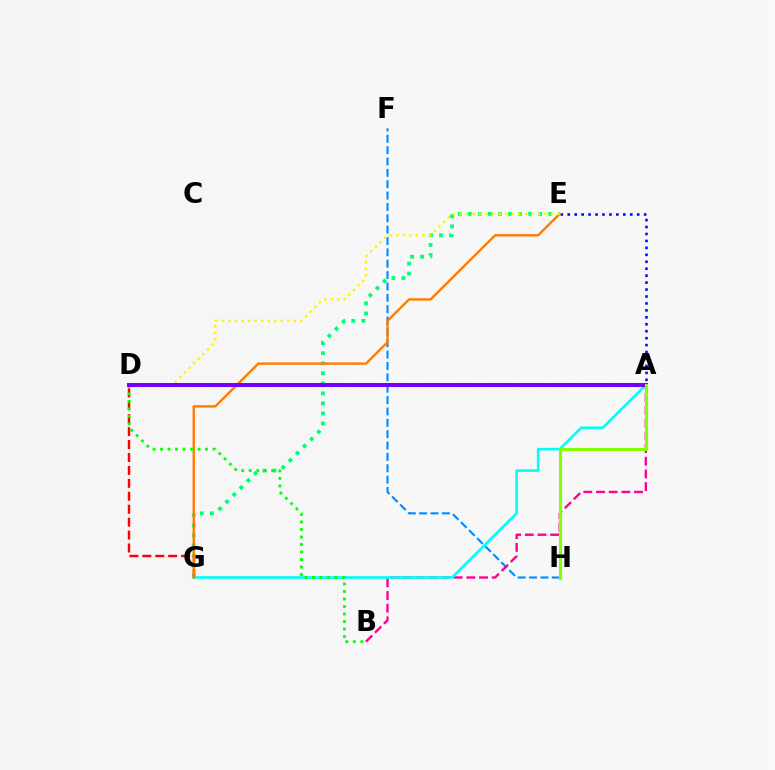{('F', 'H'): [{'color': '#008cff', 'line_style': 'dashed', 'thickness': 1.54}], ('E', 'G'): [{'color': '#00ff74', 'line_style': 'dotted', 'thickness': 2.73}, {'color': '#ff7c00', 'line_style': 'solid', 'thickness': 1.72}], ('A', 'B'): [{'color': '#ff0094', 'line_style': 'dashed', 'thickness': 1.72}], ('A', 'E'): [{'color': '#0010ff', 'line_style': 'dotted', 'thickness': 1.89}], ('D', 'G'): [{'color': '#ff0000', 'line_style': 'dashed', 'thickness': 1.76}], ('A', 'G'): [{'color': '#00fff6', 'line_style': 'solid', 'thickness': 1.92}], ('A', 'D'): [{'color': '#ee00ff', 'line_style': 'dotted', 'thickness': 2.87}, {'color': '#7200ff', 'line_style': 'solid', 'thickness': 2.87}], ('D', 'E'): [{'color': '#fcf500', 'line_style': 'dotted', 'thickness': 1.78}], ('B', 'D'): [{'color': '#08ff00', 'line_style': 'dotted', 'thickness': 2.04}], ('A', 'H'): [{'color': '#84ff00', 'line_style': 'solid', 'thickness': 2.23}]}